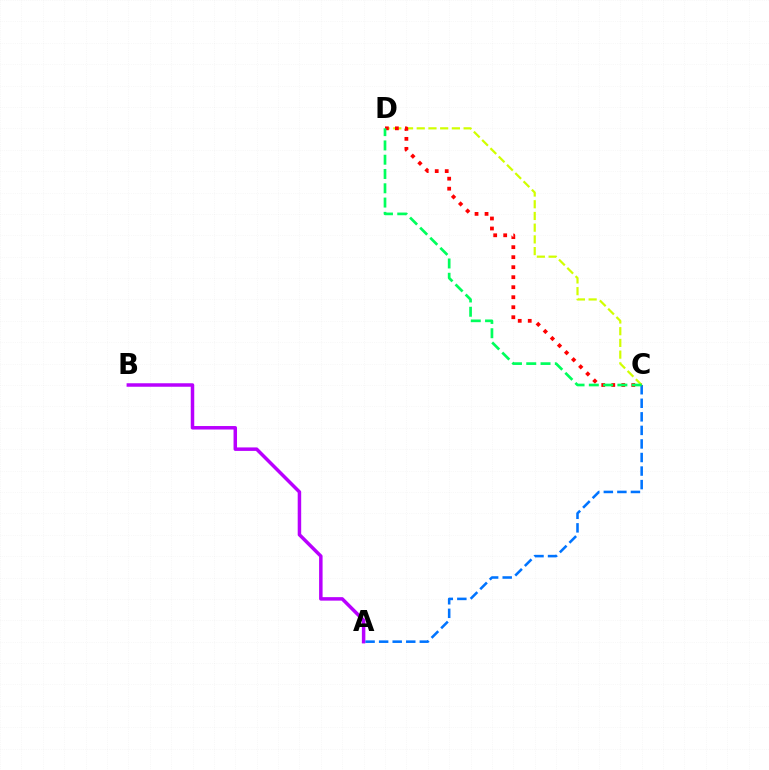{('C', 'D'): [{'color': '#d1ff00', 'line_style': 'dashed', 'thickness': 1.59}, {'color': '#ff0000', 'line_style': 'dotted', 'thickness': 2.72}, {'color': '#00ff5c', 'line_style': 'dashed', 'thickness': 1.94}], ('A', 'B'): [{'color': '#b900ff', 'line_style': 'solid', 'thickness': 2.51}], ('A', 'C'): [{'color': '#0074ff', 'line_style': 'dashed', 'thickness': 1.84}]}